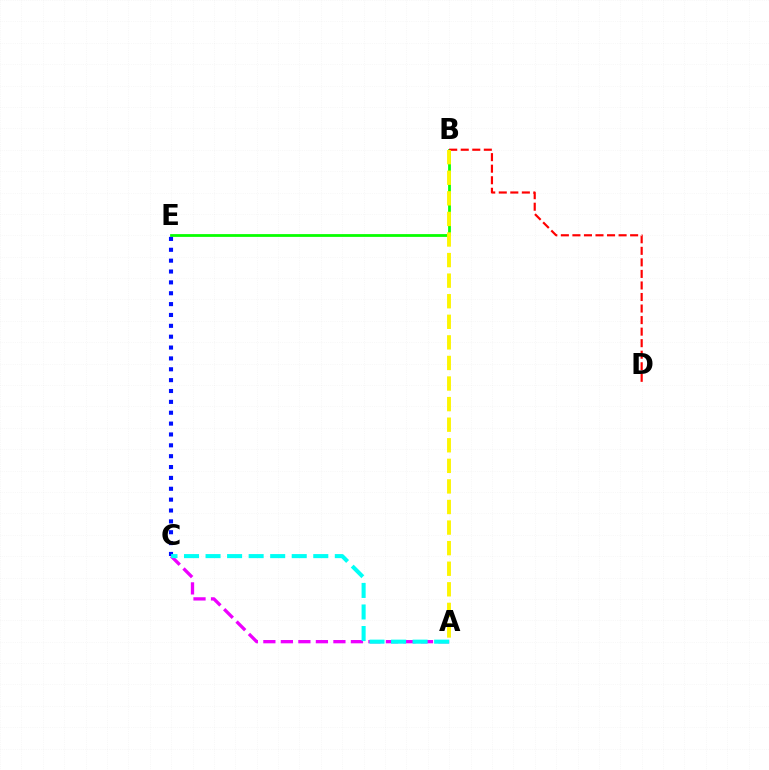{('B', 'E'): [{'color': '#08ff00', 'line_style': 'solid', 'thickness': 2.0}], ('C', 'E'): [{'color': '#0010ff', 'line_style': 'dotted', 'thickness': 2.95}], ('A', 'C'): [{'color': '#ee00ff', 'line_style': 'dashed', 'thickness': 2.38}, {'color': '#00fff6', 'line_style': 'dashed', 'thickness': 2.93}], ('B', 'D'): [{'color': '#ff0000', 'line_style': 'dashed', 'thickness': 1.57}], ('A', 'B'): [{'color': '#fcf500', 'line_style': 'dashed', 'thickness': 2.8}]}